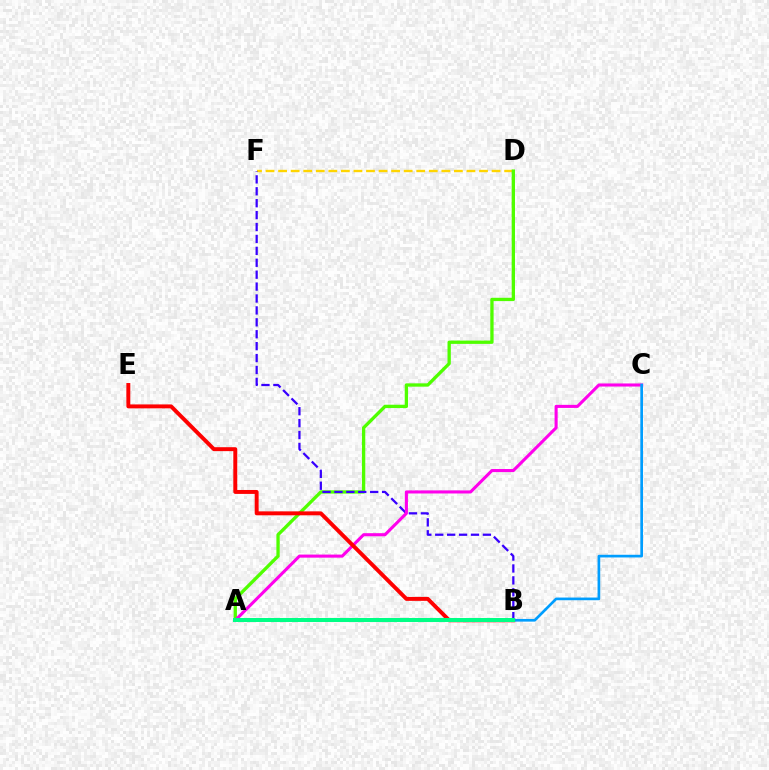{('D', 'F'): [{'color': '#ffd500', 'line_style': 'dashed', 'thickness': 1.71}], ('A', 'D'): [{'color': '#4fff00', 'line_style': 'solid', 'thickness': 2.39}], ('B', 'F'): [{'color': '#3700ff', 'line_style': 'dashed', 'thickness': 1.62}], ('A', 'C'): [{'color': '#ff00ed', 'line_style': 'solid', 'thickness': 2.21}], ('B', 'E'): [{'color': '#ff0000', 'line_style': 'solid', 'thickness': 2.83}], ('B', 'C'): [{'color': '#009eff', 'line_style': 'solid', 'thickness': 1.93}], ('A', 'B'): [{'color': '#00ff86', 'line_style': 'solid', 'thickness': 2.89}]}